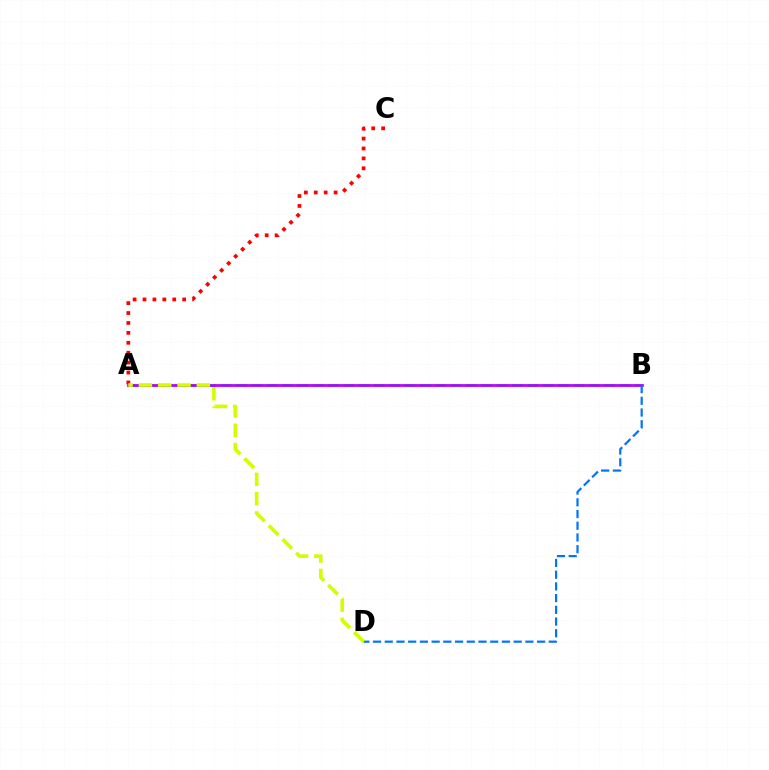{('A', 'C'): [{'color': '#ff0000', 'line_style': 'dotted', 'thickness': 2.69}], ('A', 'B'): [{'color': '#00ff5c', 'line_style': 'dashed', 'thickness': 2.08}, {'color': '#b900ff', 'line_style': 'solid', 'thickness': 1.98}], ('B', 'D'): [{'color': '#0074ff', 'line_style': 'dashed', 'thickness': 1.59}], ('A', 'D'): [{'color': '#d1ff00', 'line_style': 'dashed', 'thickness': 2.62}]}